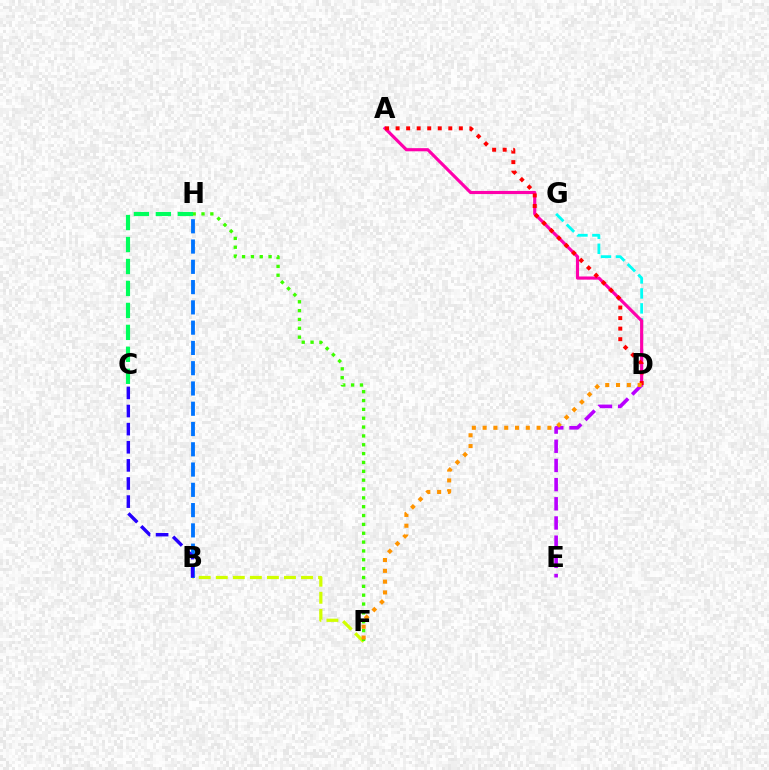{('B', 'F'): [{'color': '#d1ff00', 'line_style': 'dashed', 'thickness': 2.32}], ('D', 'G'): [{'color': '#00fff6', 'line_style': 'dashed', 'thickness': 2.03}], ('B', 'H'): [{'color': '#0074ff', 'line_style': 'dashed', 'thickness': 2.75}], ('F', 'H'): [{'color': '#3dff00', 'line_style': 'dotted', 'thickness': 2.4}], ('A', 'D'): [{'color': '#ff00ac', 'line_style': 'solid', 'thickness': 2.26}, {'color': '#ff0000', 'line_style': 'dotted', 'thickness': 2.86}], ('D', 'E'): [{'color': '#b900ff', 'line_style': 'dashed', 'thickness': 2.61}], ('C', 'H'): [{'color': '#00ff5c', 'line_style': 'dashed', 'thickness': 2.98}], ('B', 'C'): [{'color': '#2500ff', 'line_style': 'dashed', 'thickness': 2.46}], ('D', 'F'): [{'color': '#ff9400', 'line_style': 'dotted', 'thickness': 2.93}]}